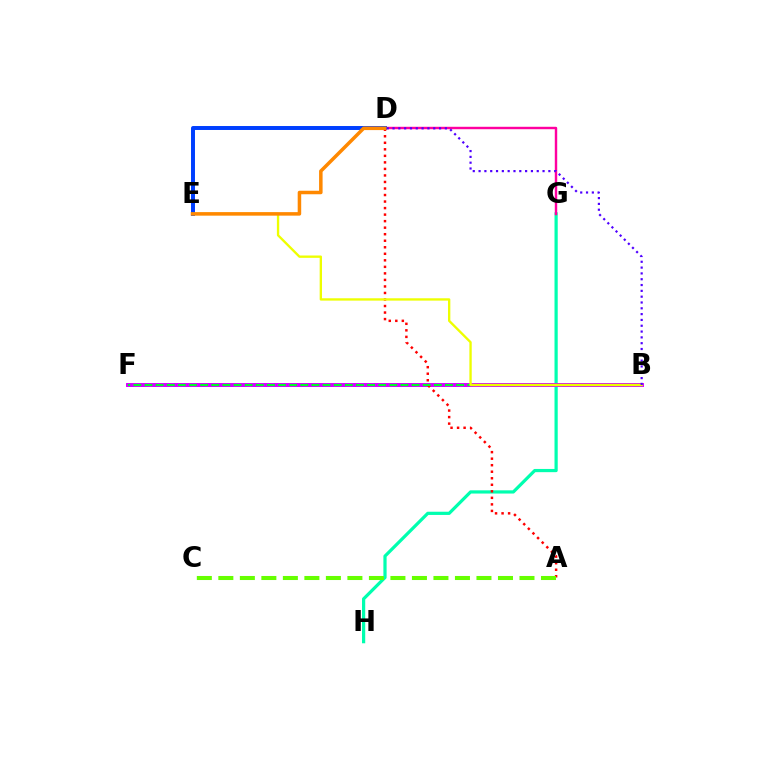{('G', 'H'): [{'color': '#00ffaf', 'line_style': 'solid', 'thickness': 2.32}], ('B', 'F'): [{'color': '#00c7ff', 'line_style': 'dashed', 'thickness': 1.92}, {'color': '#d600ff', 'line_style': 'solid', 'thickness': 2.84}, {'color': '#00ff27', 'line_style': 'dashed', 'thickness': 1.51}], ('D', 'G'): [{'color': '#ff00a0', 'line_style': 'solid', 'thickness': 1.74}], ('A', 'D'): [{'color': '#ff0000', 'line_style': 'dotted', 'thickness': 1.77}], ('D', 'E'): [{'color': '#003fff', 'line_style': 'solid', 'thickness': 2.85}, {'color': '#ff8800', 'line_style': 'solid', 'thickness': 2.53}], ('B', 'E'): [{'color': '#eeff00', 'line_style': 'solid', 'thickness': 1.69}], ('A', 'C'): [{'color': '#66ff00', 'line_style': 'dashed', 'thickness': 2.92}], ('B', 'D'): [{'color': '#4f00ff', 'line_style': 'dotted', 'thickness': 1.58}]}